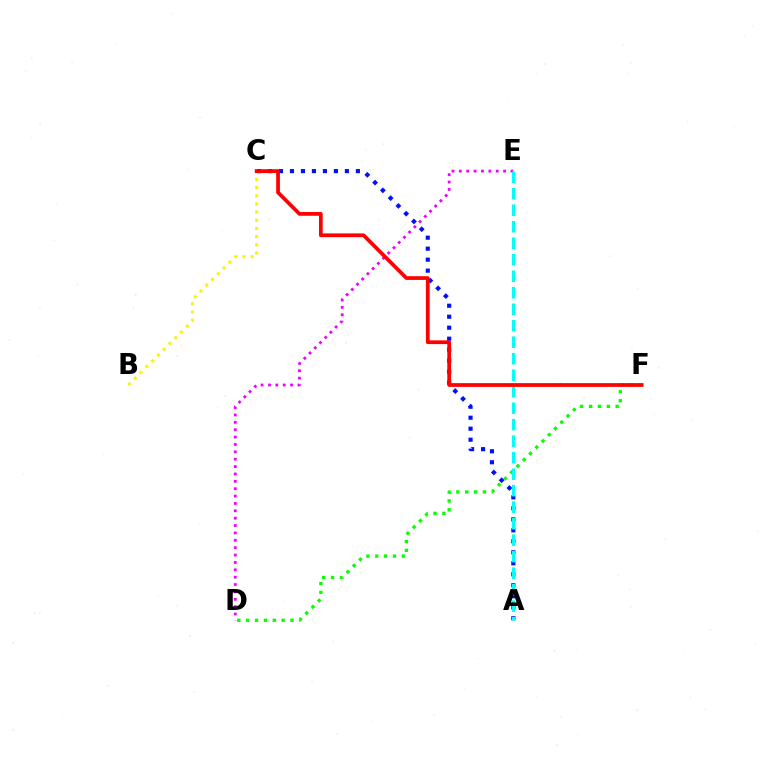{('B', 'C'): [{'color': '#fcf500', 'line_style': 'dotted', 'thickness': 2.22}], ('A', 'C'): [{'color': '#0010ff', 'line_style': 'dotted', 'thickness': 2.99}], ('D', 'E'): [{'color': '#ee00ff', 'line_style': 'dotted', 'thickness': 2.0}], ('D', 'F'): [{'color': '#08ff00', 'line_style': 'dotted', 'thickness': 2.4}], ('A', 'E'): [{'color': '#00fff6', 'line_style': 'dashed', 'thickness': 2.24}], ('C', 'F'): [{'color': '#ff0000', 'line_style': 'solid', 'thickness': 2.69}]}